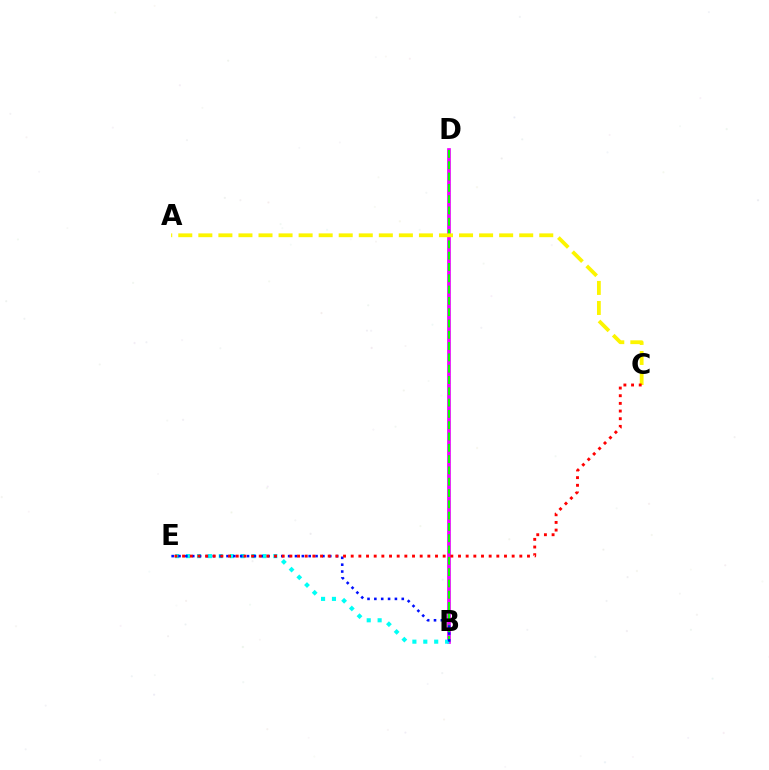{('B', 'D'): [{'color': '#ee00ff', 'line_style': 'solid', 'thickness': 2.66}, {'color': '#08ff00', 'line_style': 'dashed', 'thickness': 1.54}], ('A', 'C'): [{'color': '#fcf500', 'line_style': 'dashed', 'thickness': 2.72}], ('B', 'E'): [{'color': '#00fff6', 'line_style': 'dotted', 'thickness': 2.96}, {'color': '#0010ff', 'line_style': 'dotted', 'thickness': 1.86}], ('C', 'E'): [{'color': '#ff0000', 'line_style': 'dotted', 'thickness': 2.08}]}